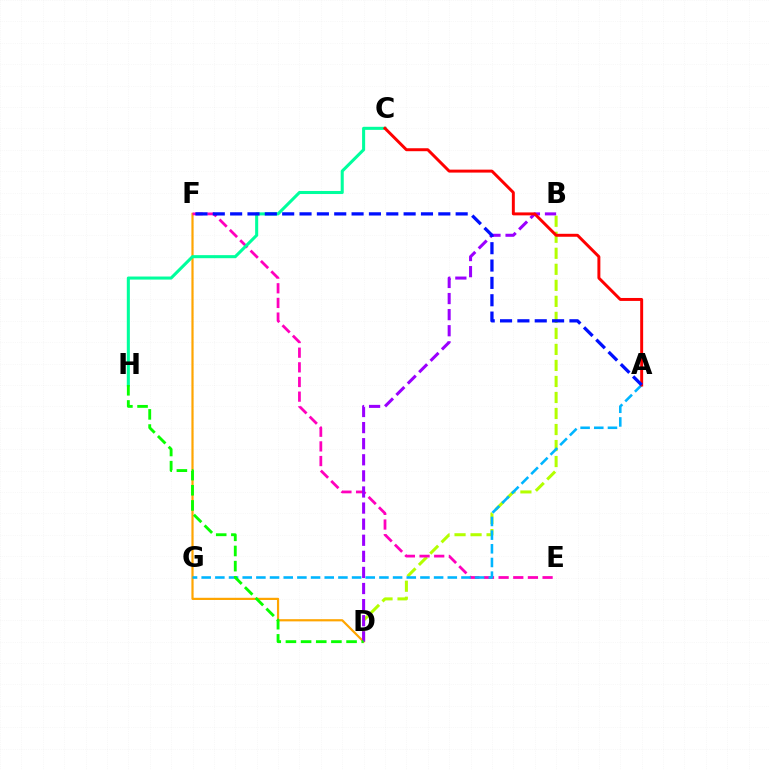{('B', 'D'): [{'color': '#b3ff00', 'line_style': 'dashed', 'thickness': 2.18}, {'color': '#9b00ff', 'line_style': 'dashed', 'thickness': 2.19}], ('D', 'F'): [{'color': '#ffa500', 'line_style': 'solid', 'thickness': 1.58}], ('E', 'F'): [{'color': '#ff00bd', 'line_style': 'dashed', 'thickness': 1.99}], ('C', 'H'): [{'color': '#00ff9d', 'line_style': 'solid', 'thickness': 2.2}], ('A', 'G'): [{'color': '#00b5ff', 'line_style': 'dashed', 'thickness': 1.86}], ('D', 'H'): [{'color': '#08ff00', 'line_style': 'dashed', 'thickness': 2.06}], ('A', 'C'): [{'color': '#ff0000', 'line_style': 'solid', 'thickness': 2.13}], ('A', 'F'): [{'color': '#0010ff', 'line_style': 'dashed', 'thickness': 2.36}]}